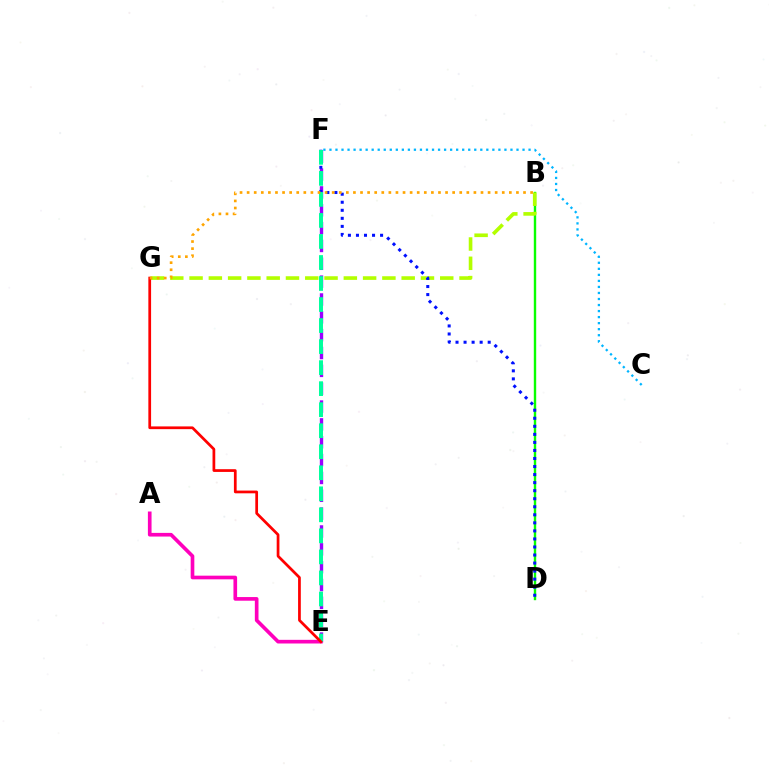{('B', 'D'): [{'color': '#08ff00', 'line_style': 'solid', 'thickness': 1.73}], ('E', 'F'): [{'color': '#9b00ff', 'line_style': 'dashed', 'thickness': 2.42}, {'color': '#00ff9d', 'line_style': 'dashed', 'thickness': 2.86}], ('A', 'E'): [{'color': '#ff00bd', 'line_style': 'solid', 'thickness': 2.64}], ('B', 'G'): [{'color': '#b3ff00', 'line_style': 'dashed', 'thickness': 2.62}, {'color': '#ffa500', 'line_style': 'dotted', 'thickness': 1.93}], ('D', 'F'): [{'color': '#0010ff', 'line_style': 'dotted', 'thickness': 2.19}], ('E', 'G'): [{'color': '#ff0000', 'line_style': 'solid', 'thickness': 1.97}], ('C', 'F'): [{'color': '#00b5ff', 'line_style': 'dotted', 'thickness': 1.64}]}